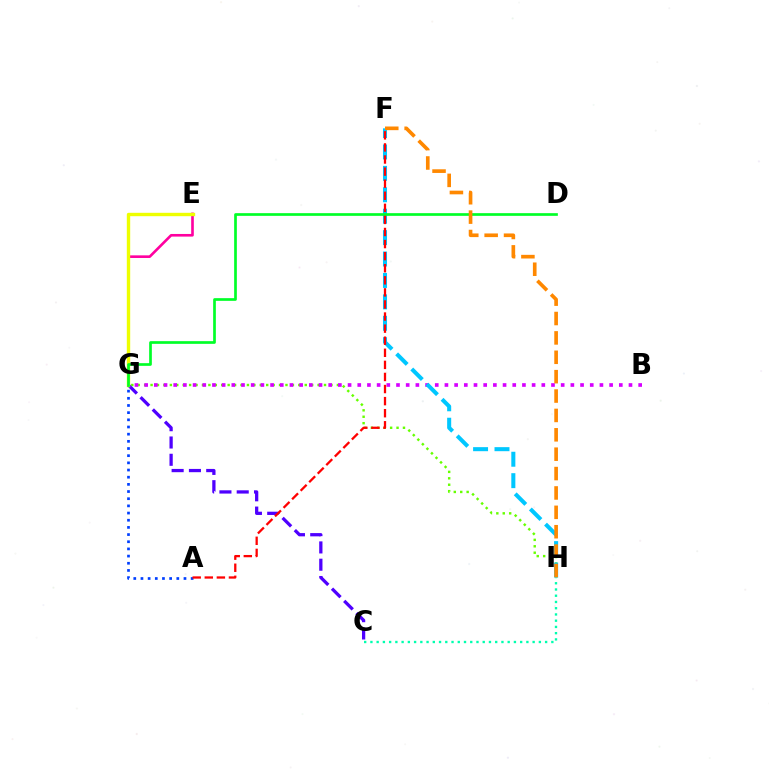{('G', 'H'): [{'color': '#66ff00', 'line_style': 'dotted', 'thickness': 1.75}], ('E', 'G'): [{'color': '#ff00a0', 'line_style': 'solid', 'thickness': 1.89}, {'color': '#eeff00', 'line_style': 'solid', 'thickness': 2.43}], ('B', 'G'): [{'color': '#d600ff', 'line_style': 'dotted', 'thickness': 2.63}], ('F', 'H'): [{'color': '#00c7ff', 'line_style': 'dashed', 'thickness': 2.91}, {'color': '#ff8800', 'line_style': 'dashed', 'thickness': 2.63}], ('C', 'G'): [{'color': '#4f00ff', 'line_style': 'dashed', 'thickness': 2.35}], ('D', 'G'): [{'color': '#00ff27', 'line_style': 'solid', 'thickness': 1.94}], ('A', 'G'): [{'color': '#003fff', 'line_style': 'dotted', 'thickness': 1.95}], ('A', 'F'): [{'color': '#ff0000', 'line_style': 'dashed', 'thickness': 1.64}], ('C', 'H'): [{'color': '#00ffaf', 'line_style': 'dotted', 'thickness': 1.7}]}